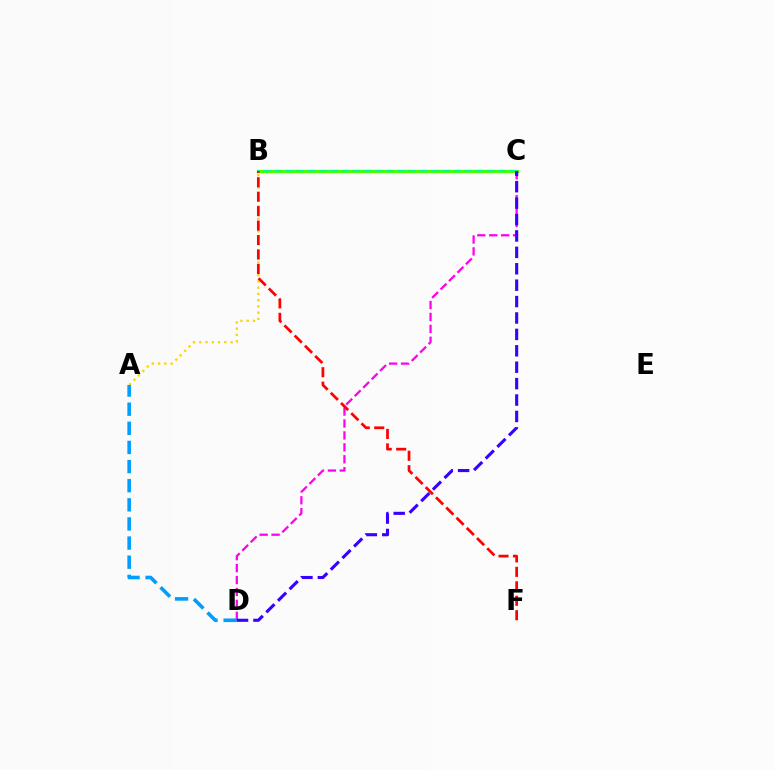{('A', 'B'): [{'color': '#ffd500', 'line_style': 'dotted', 'thickness': 1.7}], ('B', 'C'): [{'color': '#4fff00', 'line_style': 'solid', 'thickness': 2.37}, {'color': '#00ff86', 'line_style': 'dashed', 'thickness': 1.52}], ('C', 'D'): [{'color': '#ff00ed', 'line_style': 'dashed', 'thickness': 1.62}, {'color': '#3700ff', 'line_style': 'dashed', 'thickness': 2.23}], ('A', 'D'): [{'color': '#009eff', 'line_style': 'dashed', 'thickness': 2.6}], ('B', 'F'): [{'color': '#ff0000', 'line_style': 'dashed', 'thickness': 1.96}]}